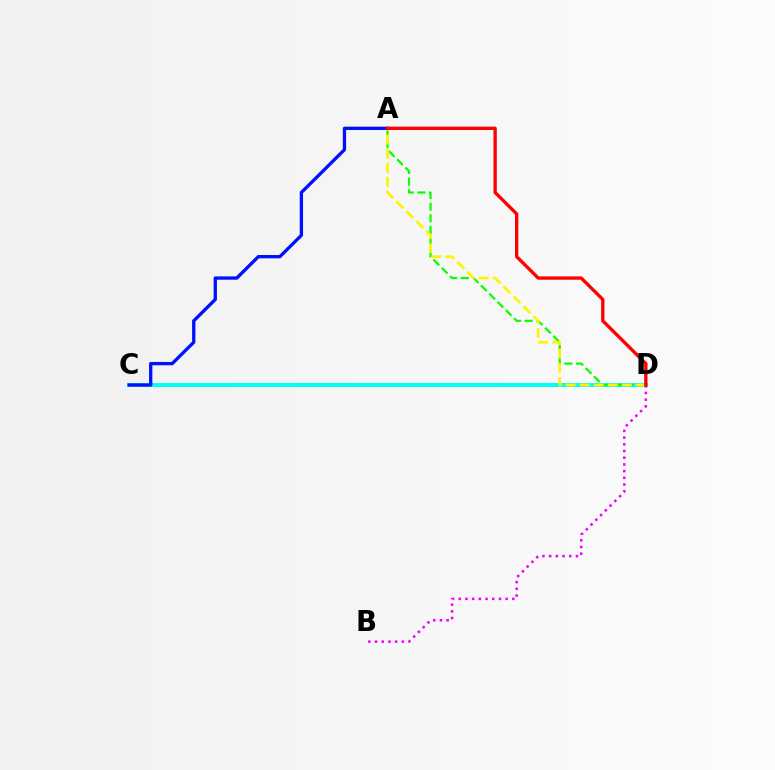{('C', 'D'): [{'color': '#00fff6', 'line_style': 'solid', 'thickness': 2.84}], ('A', 'C'): [{'color': '#0010ff', 'line_style': 'solid', 'thickness': 2.38}], ('B', 'D'): [{'color': '#ee00ff', 'line_style': 'dotted', 'thickness': 1.82}], ('A', 'D'): [{'color': '#08ff00', 'line_style': 'dashed', 'thickness': 1.58}, {'color': '#fcf500', 'line_style': 'dashed', 'thickness': 1.91}, {'color': '#ff0000', 'line_style': 'solid', 'thickness': 2.4}]}